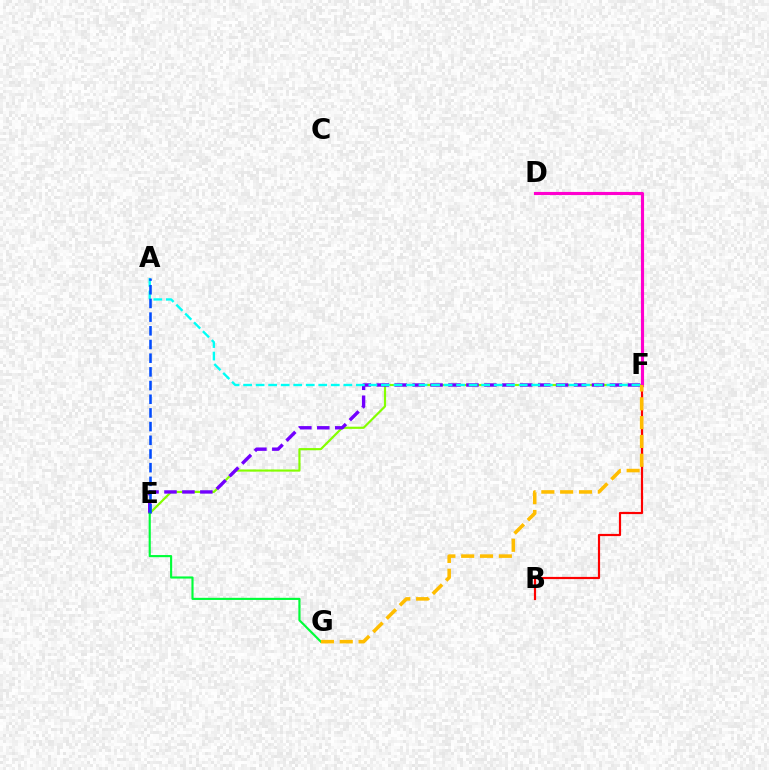{('E', 'F'): [{'color': '#84ff00', 'line_style': 'solid', 'thickness': 1.56}, {'color': '#7200ff', 'line_style': 'dashed', 'thickness': 2.44}], ('B', 'F'): [{'color': '#ff0000', 'line_style': 'solid', 'thickness': 1.57}], ('E', 'G'): [{'color': '#00ff39', 'line_style': 'solid', 'thickness': 1.54}], ('A', 'F'): [{'color': '#00fff6', 'line_style': 'dashed', 'thickness': 1.7}], ('D', 'F'): [{'color': '#ff00cf', 'line_style': 'solid', 'thickness': 2.26}], ('F', 'G'): [{'color': '#ffbd00', 'line_style': 'dashed', 'thickness': 2.56}], ('A', 'E'): [{'color': '#004bff', 'line_style': 'dashed', 'thickness': 1.86}]}